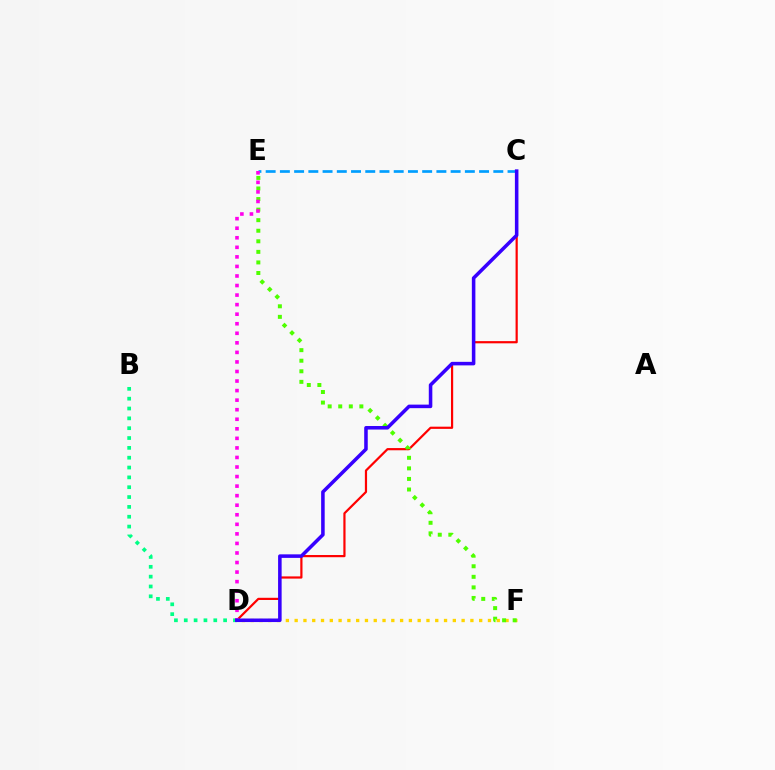{('C', 'E'): [{'color': '#009eff', 'line_style': 'dashed', 'thickness': 1.93}], ('D', 'F'): [{'color': '#ffd500', 'line_style': 'dotted', 'thickness': 2.39}], ('B', 'D'): [{'color': '#00ff86', 'line_style': 'dotted', 'thickness': 2.67}], ('C', 'D'): [{'color': '#ff0000', 'line_style': 'solid', 'thickness': 1.58}, {'color': '#3700ff', 'line_style': 'solid', 'thickness': 2.55}], ('E', 'F'): [{'color': '#4fff00', 'line_style': 'dotted', 'thickness': 2.87}], ('D', 'E'): [{'color': '#ff00ed', 'line_style': 'dotted', 'thickness': 2.6}]}